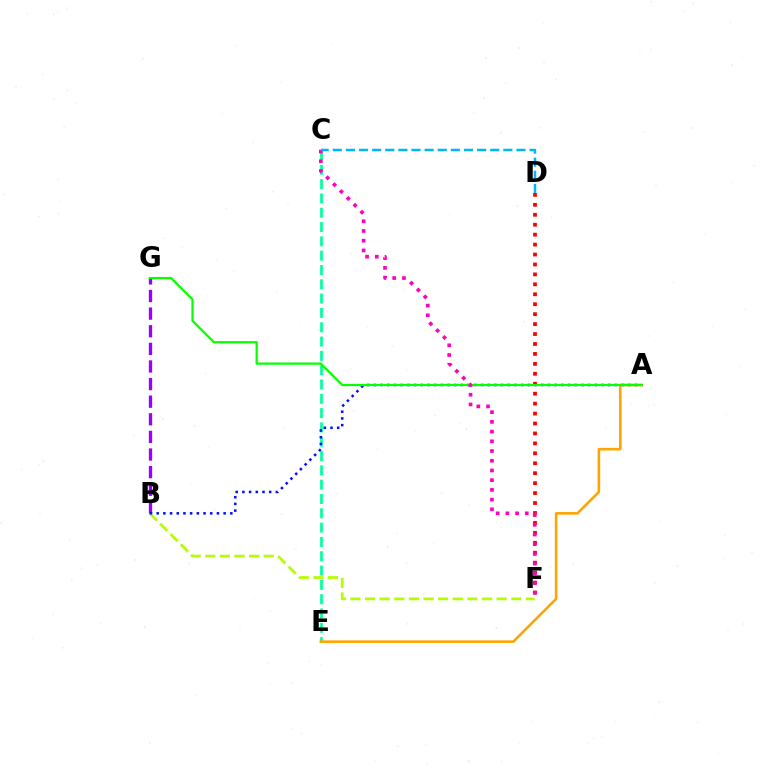{('B', 'F'): [{'color': '#b3ff00', 'line_style': 'dashed', 'thickness': 1.99}], ('B', 'G'): [{'color': '#9b00ff', 'line_style': 'dashed', 'thickness': 2.39}], ('D', 'F'): [{'color': '#ff0000', 'line_style': 'dotted', 'thickness': 2.7}], ('C', 'E'): [{'color': '#00ff9d', 'line_style': 'dashed', 'thickness': 1.94}], ('A', 'B'): [{'color': '#0010ff', 'line_style': 'dotted', 'thickness': 1.82}], ('A', 'E'): [{'color': '#ffa500', 'line_style': 'solid', 'thickness': 1.89}], ('A', 'G'): [{'color': '#08ff00', 'line_style': 'solid', 'thickness': 1.62}], ('C', 'F'): [{'color': '#ff00bd', 'line_style': 'dotted', 'thickness': 2.64}], ('C', 'D'): [{'color': '#00b5ff', 'line_style': 'dashed', 'thickness': 1.78}]}